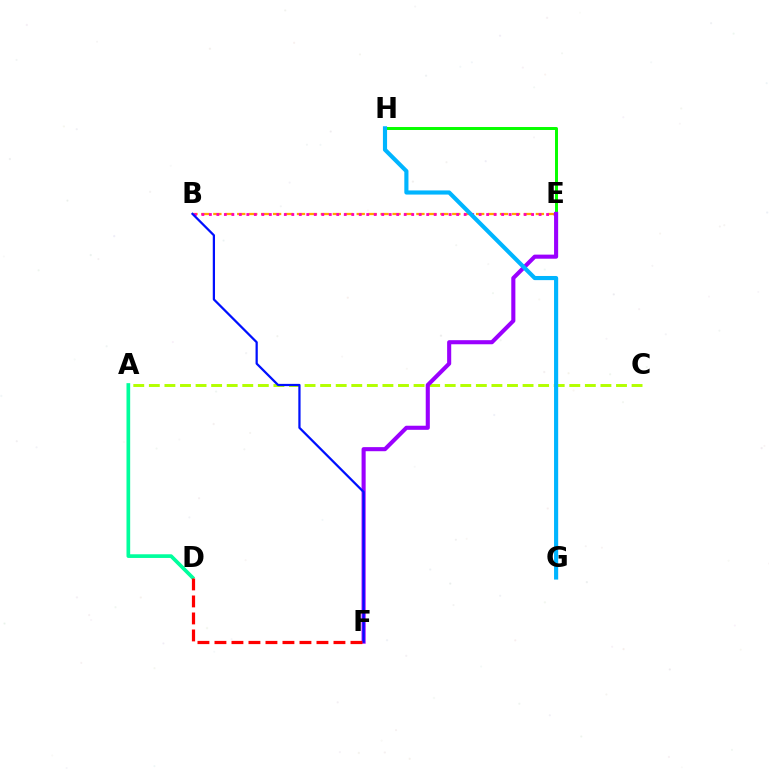{('E', 'H'): [{'color': '#08ff00', 'line_style': 'solid', 'thickness': 2.14}], ('B', 'E'): [{'color': '#ffa500', 'line_style': 'dashed', 'thickness': 1.62}, {'color': '#ff00bd', 'line_style': 'dotted', 'thickness': 2.04}], ('A', 'C'): [{'color': '#b3ff00', 'line_style': 'dashed', 'thickness': 2.12}], ('E', 'F'): [{'color': '#9b00ff', 'line_style': 'solid', 'thickness': 2.94}], ('A', 'D'): [{'color': '#00ff9d', 'line_style': 'solid', 'thickness': 2.65}], ('B', 'F'): [{'color': '#0010ff', 'line_style': 'solid', 'thickness': 1.62}], ('G', 'H'): [{'color': '#00b5ff', 'line_style': 'solid', 'thickness': 2.98}], ('D', 'F'): [{'color': '#ff0000', 'line_style': 'dashed', 'thickness': 2.31}]}